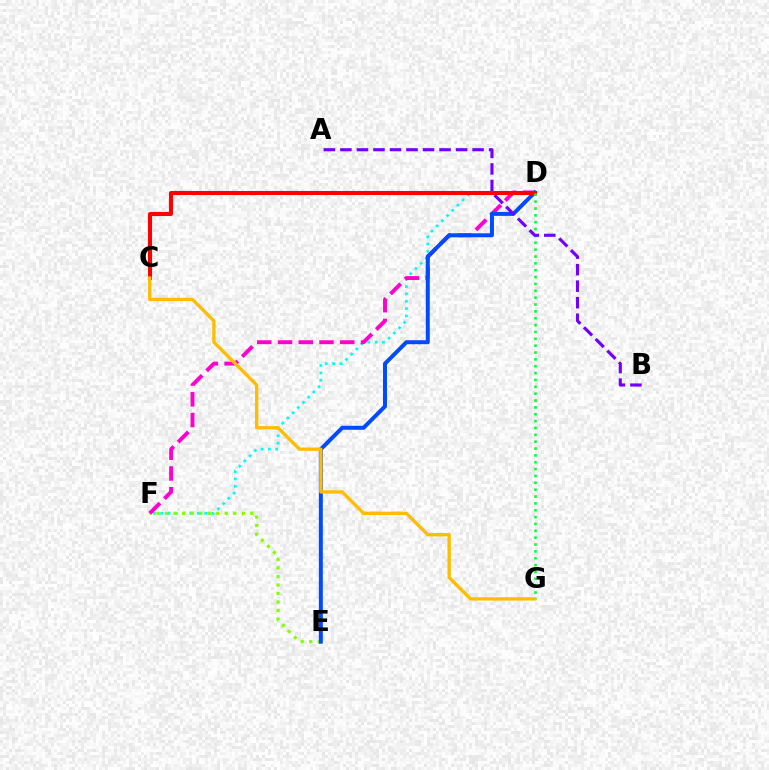{('D', 'F'): [{'color': '#00fff6', 'line_style': 'dotted', 'thickness': 1.99}, {'color': '#ff00cf', 'line_style': 'dashed', 'thickness': 2.82}], ('E', 'F'): [{'color': '#84ff00', 'line_style': 'dotted', 'thickness': 2.32}], ('D', 'E'): [{'color': '#004bff', 'line_style': 'solid', 'thickness': 2.86}], ('C', 'D'): [{'color': '#ff0000', 'line_style': 'solid', 'thickness': 2.93}], ('D', 'G'): [{'color': '#00ff39', 'line_style': 'dotted', 'thickness': 1.86}], ('C', 'G'): [{'color': '#ffbd00', 'line_style': 'solid', 'thickness': 2.39}], ('A', 'B'): [{'color': '#7200ff', 'line_style': 'dashed', 'thickness': 2.24}]}